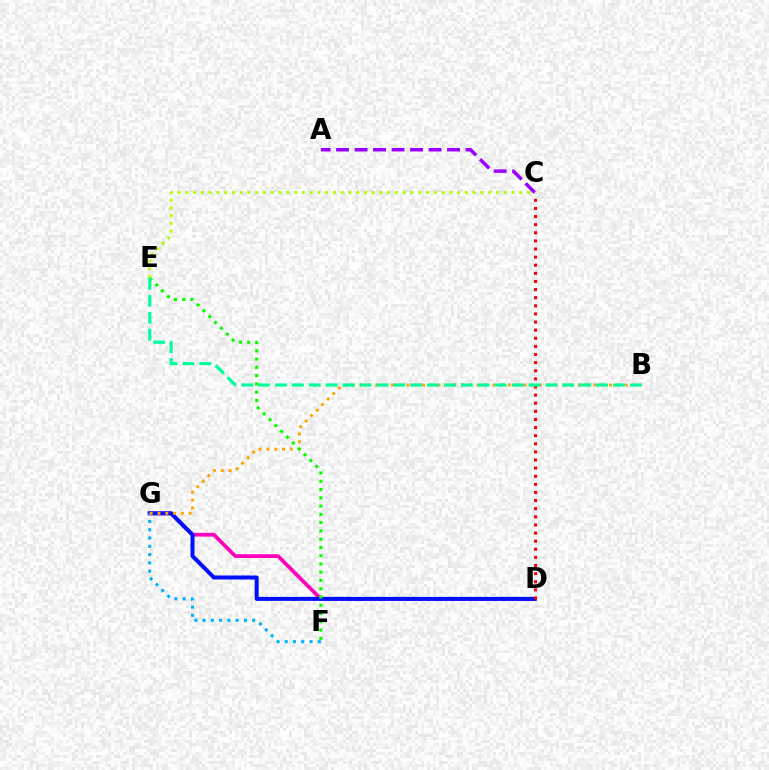{('D', 'G'): [{'color': '#ff00bd', 'line_style': 'solid', 'thickness': 2.7}, {'color': '#0010ff', 'line_style': 'solid', 'thickness': 2.89}], ('F', 'G'): [{'color': '#00b5ff', 'line_style': 'dotted', 'thickness': 2.25}], ('B', 'G'): [{'color': '#ffa500', 'line_style': 'dotted', 'thickness': 2.12}], ('C', 'E'): [{'color': '#b3ff00', 'line_style': 'dotted', 'thickness': 2.11}], ('A', 'C'): [{'color': '#9b00ff', 'line_style': 'dashed', 'thickness': 2.51}], ('E', 'F'): [{'color': '#08ff00', 'line_style': 'dotted', 'thickness': 2.25}], ('C', 'D'): [{'color': '#ff0000', 'line_style': 'dotted', 'thickness': 2.2}], ('B', 'E'): [{'color': '#00ff9d', 'line_style': 'dashed', 'thickness': 2.3}]}